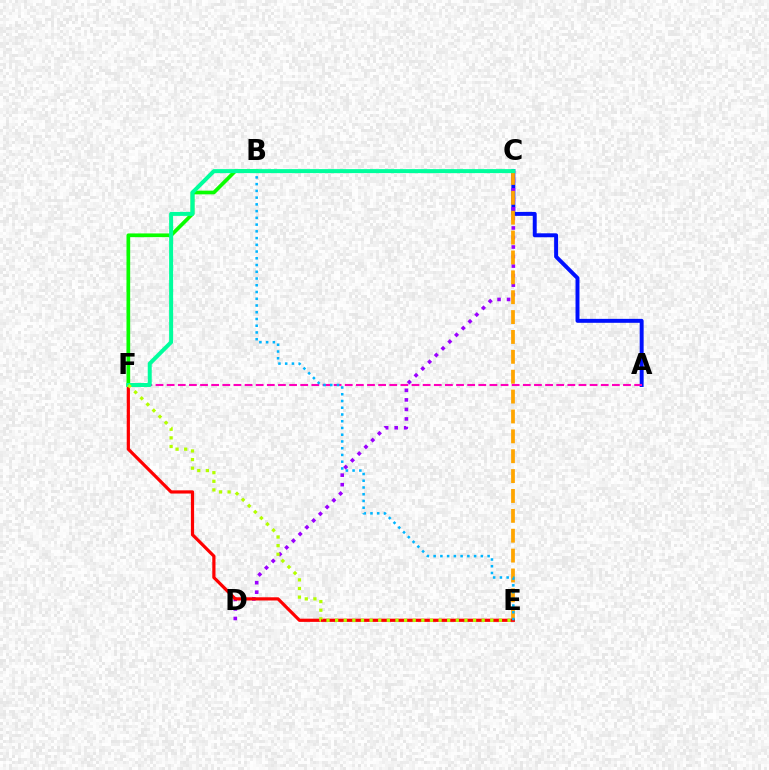{('A', 'C'): [{'color': '#0010ff', 'line_style': 'solid', 'thickness': 2.84}], ('C', 'D'): [{'color': '#9b00ff', 'line_style': 'dotted', 'thickness': 2.59}], ('C', 'E'): [{'color': '#ffa500', 'line_style': 'dashed', 'thickness': 2.7}], ('E', 'F'): [{'color': '#ff0000', 'line_style': 'solid', 'thickness': 2.31}, {'color': '#b3ff00', 'line_style': 'dotted', 'thickness': 2.34}], ('B', 'F'): [{'color': '#08ff00', 'line_style': 'solid', 'thickness': 2.66}], ('A', 'F'): [{'color': '#ff00bd', 'line_style': 'dashed', 'thickness': 1.51}], ('B', 'E'): [{'color': '#00b5ff', 'line_style': 'dotted', 'thickness': 1.83}], ('C', 'F'): [{'color': '#00ff9d', 'line_style': 'solid', 'thickness': 2.88}]}